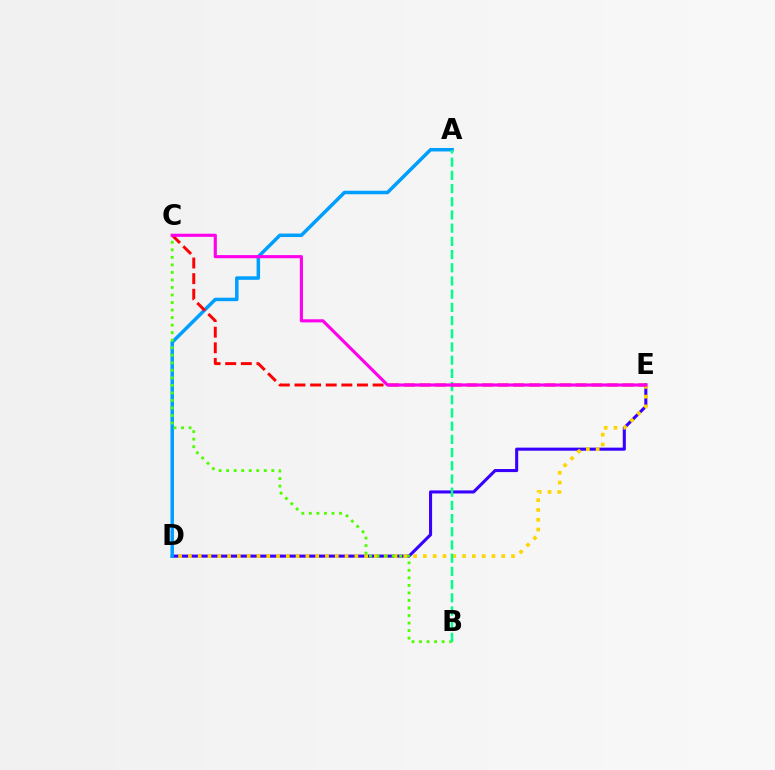{('D', 'E'): [{'color': '#3700ff', 'line_style': 'solid', 'thickness': 2.21}, {'color': '#ffd500', 'line_style': 'dotted', 'thickness': 2.66}], ('A', 'D'): [{'color': '#009eff', 'line_style': 'solid', 'thickness': 2.52}], ('B', 'C'): [{'color': '#4fff00', 'line_style': 'dotted', 'thickness': 2.05}], ('A', 'B'): [{'color': '#00ff86', 'line_style': 'dashed', 'thickness': 1.79}], ('C', 'E'): [{'color': '#ff0000', 'line_style': 'dashed', 'thickness': 2.12}, {'color': '#ff00ed', 'line_style': 'solid', 'thickness': 2.25}]}